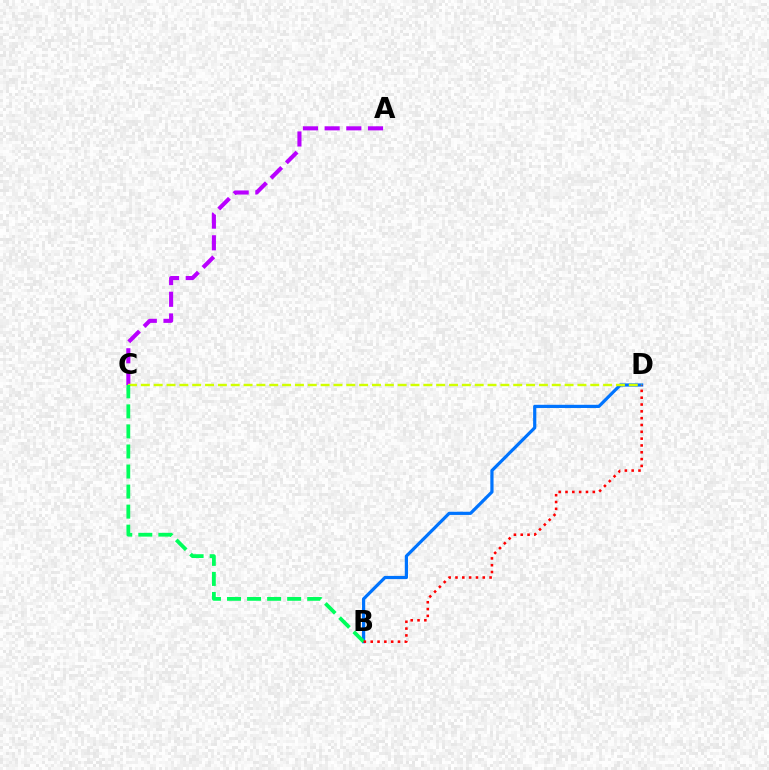{('A', 'C'): [{'color': '#b900ff', 'line_style': 'dashed', 'thickness': 2.95}], ('B', 'D'): [{'color': '#0074ff', 'line_style': 'solid', 'thickness': 2.3}, {'color': '#ff0000', 'line_style': 'dotted', 'thickness': 1.85}], ('C', 'D'): [{'color': '#d1ff00', 'line_style': 'dashed', 'thickness': 1.74}], ('B', 'C'): [{'color': '#00ff5c', 'line_style': 'dashed', 'thickness': 2.72}]}